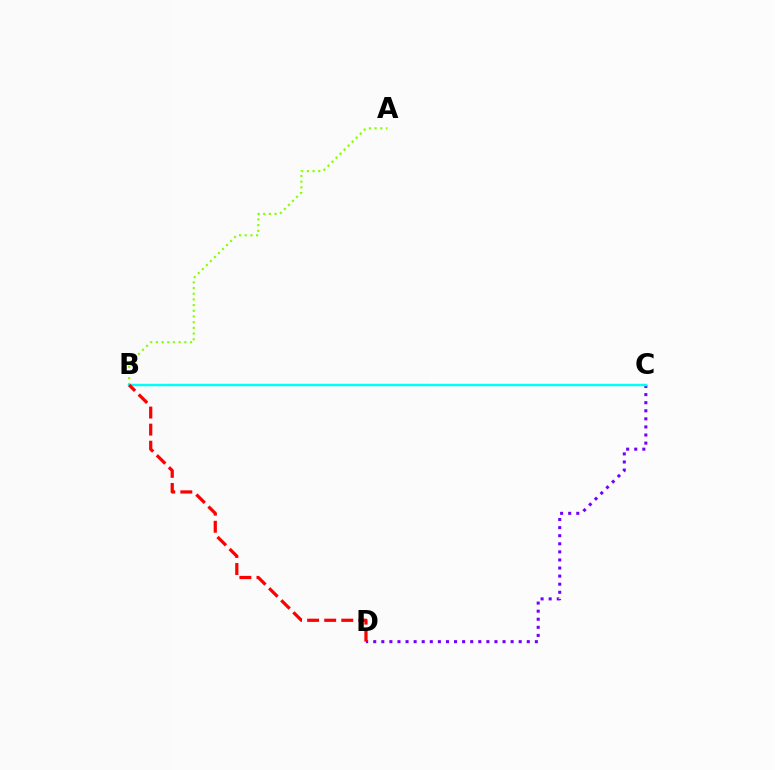{('C', 'D'): [{'color': '#7200ff', 'line_style': 'dotted', 'thickness': 2.2}], ('A', 'B'): [{'color': '#84ff00', 'line_style': 'dotted', 'thickness': 1.55}], ('B', 'C'): [{'color': '#00fff6', 'line_style': 'solid', 'thickness': 1.78}], ('B', 'D'): [{'color': '#ff0000', 'line_style': 'dashed', 'thickness': 2.32}]}